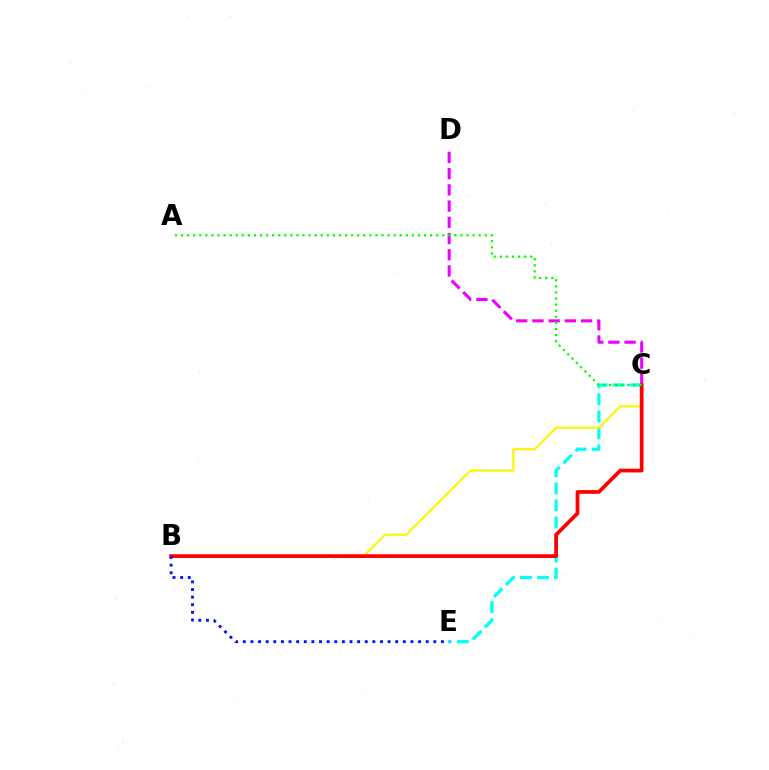{('C', 'E'): [{'color': '#00fff6', 'line_style': 'dashed', 'thickness': 2.32}], ('B', 'C'): [{'color': '#fcf500', 'line_style': 'solid', 'thickness': 1.55}, {'color': '#ff0000', 'line_style': 'solid', 'thickness': 2.69}], ('C', 'D'): [{'color': '#ee00ff', 'line_style': 'dashed', 'thickness': 2.2}], ('A', 'C'): [{'color': '#08ff00', 'line_style': 'dotted', 'thickness': 1.65}], ('B', 'E'): [{'color': '#0010ff', 'line_style': 'dotted', 'thickness': 2.07}]}